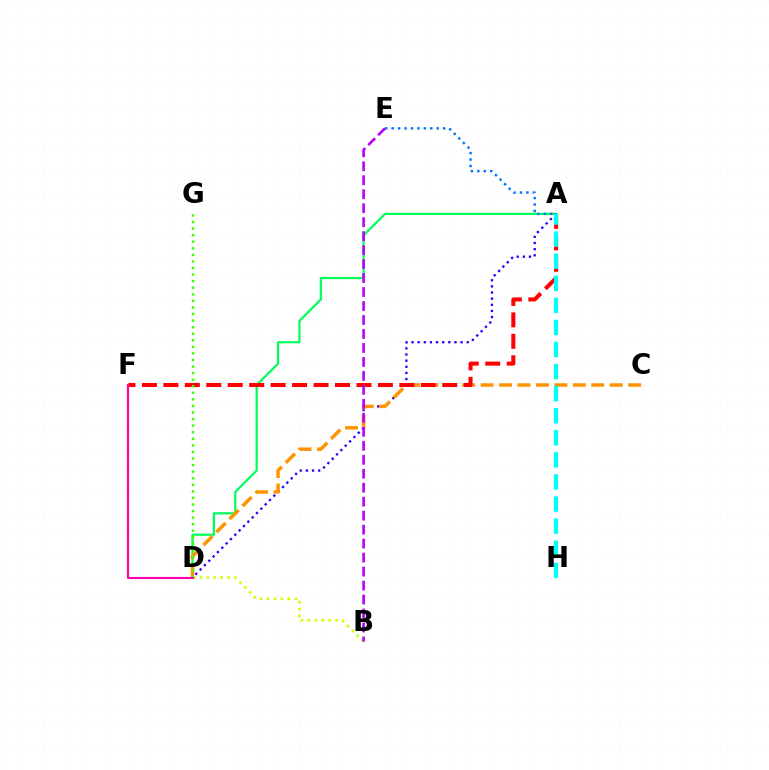{('A', 'D'): [{'color': '#00ff5c', 'line_style': 'solid', 'thickness': 1.6}, {'color': '#2500ff', 'line_style': 'dotted', 'thickness': 1.67}], ('C', 'D'): [{'color': '#ff9400', 'line_style': 'dashed', 'thickness': 2.5}], ('A', 'F'): [{'color': '#ff0000', 'line_style': 'dashed', 'thickness': 2.91}], ('A', 'H'): [{'color': '#00fff6', 'line_style': 'dashed', 'thickness': 3.0}], ('A', 'E'): [{'color': '#0074ff', 'line_style': 'dotted', 'thickness': 1.75}], ('B', 'D'): [{'color': '#d1ff00', 'line_style': 'dotted', 'thickness': 1.88}], ('D', 'G'): [{'color': '#3dff00', 'line_style': 'dotted', 'thickness': 1.78}], ('D', 'F'): [{'color': '#ff00ac', 'line_style': 'solid', 'thickness': 1.54}], ('B', 'E'): [{'color': '#b900ff', 'line_style': 'dashed', 'thickness': 1.9}]}